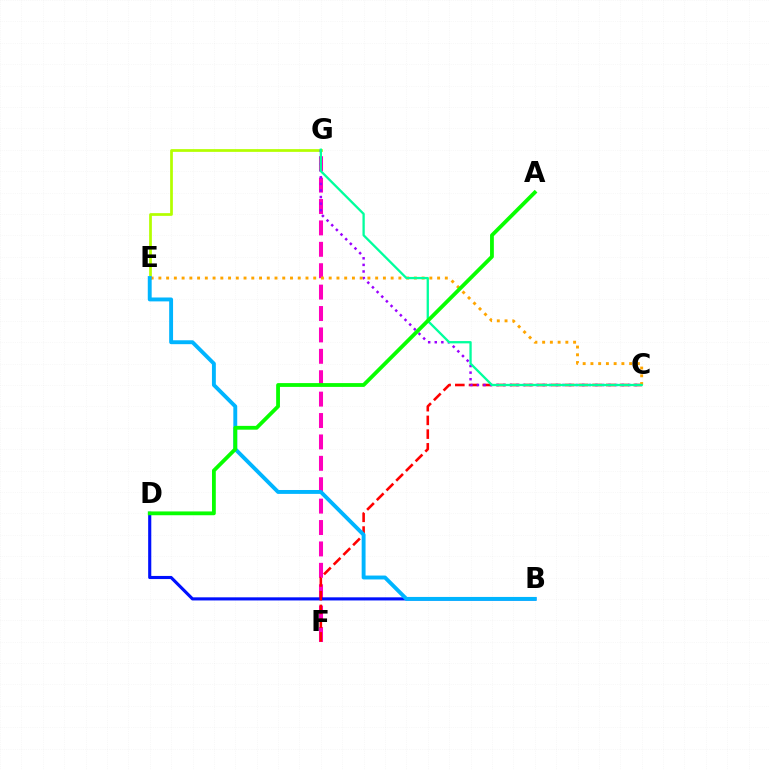{('E', 'G'): [{'color': '#b3ff00', 'line_style': 'solid', 'thickness': 1.97}], ('F', 'G'): [{'color': '#ff00bd', 'line_style': 'dashed', 'thickness': 2.91}], ('B', 'D'): [{'color': '#0010ff', 'line_style': 'solid', 'thickness': 2.25}], ('C', 'F'): [{'color': '#ff0000', 'line_style': 'dashed', 'thickness': 1.86}], ('C', 'G'): [{'color': '#9b00ff', 'line_style': 'dotted', 'thickness': 1.79}, {'color': '#00ff9d', 'line_style': 'solid', 'thickness': 1.65}], ('C', 'E'): [{'color': '#ffa500', 'line_style': 'dotted', 'thickness': 2.1}], ('B', 'E'): [{'color': '#00b5ff', 'line_style': 'solid', 'thickness': 2.8}], ('A', 'D'): [{'color': '#08ff00', 'line_style': 'solid', 'thickness': 2.74}]}